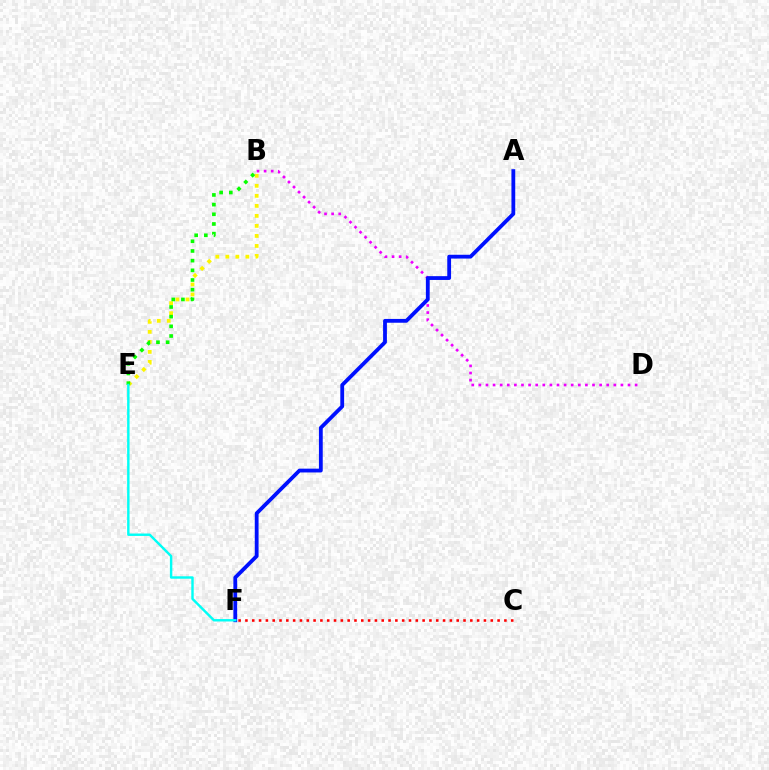{('B', 'D'): [{'color': '#ee00ff', 'line_style': 'dotted', 'thickness': 1.93}], ('A', 'F'): [{'color': '#0010ff', 'line_style': 'solid', 'thickness': 2.74}], ('B', 'E'): [{'color': '#fcf500', 'line_style': 'dotted', 'thickness': 2.72}, {'color': '#08ff00', 'line_style': 'dotted', 'thickness': 2.63}], ('C', 'F'): [{'color': '#ff0000', 'line_style': 'dotted', 'thickness': 1.85}], ('E', 'F'): [{'color': '#00fff6', 'line_style': 'solid', 'thickness': 1.74}]}